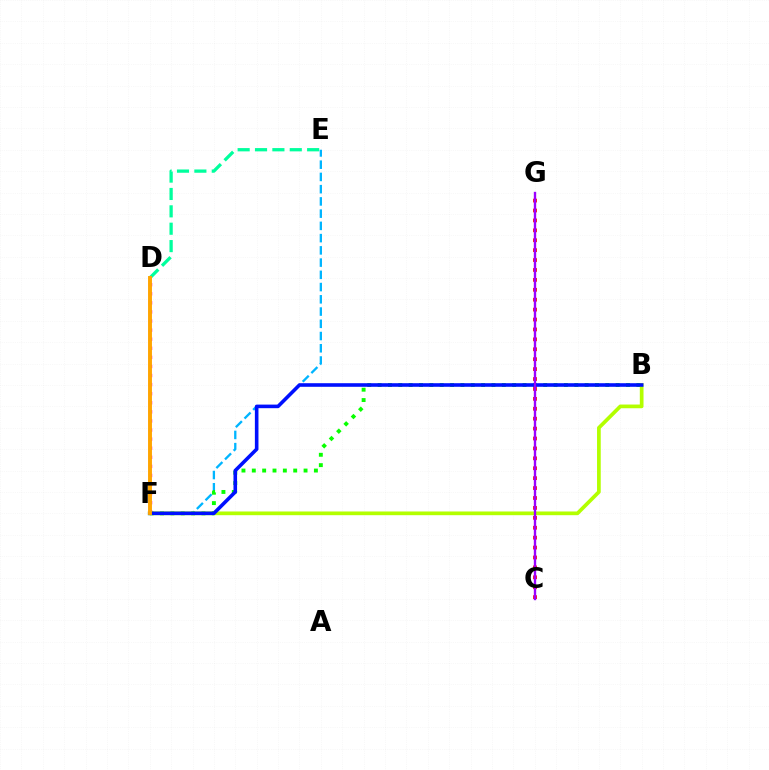{('E', 'F'): [{'color': '#00b5ff', 'line_style': 'dashed', 'thickness': 1.66}], ('B', 'F'): [{'color': '#08ff00', 'line_style': 'dotted', 'thickness': 2.81}, {'color': '#b3ff00', 'line_style': 'solid', 'thickness': 2.67}, {'color': '#0010ff', 'line_style': 'solid', 'thickness': 2.59}], ('D', 'E'): [{'color': '#00ff9d', 'line_style': 'dashed', 'thickness': 2.36}], ('D', 'F'): [{'color': '#ff00bd', 'line_style': 'dotted', 'thickness': 2.47}, {'color': '#ffa500', 'line_style': 'solid', 'thickness': 2.82}], ('C', 'G'): [{'color': '#ff0000', 'line_style': 'dotted', 'thickness': 2.69}, {'color': '#9b00ff', 'line_style': 'solid', 'thickness': 1.7}]}